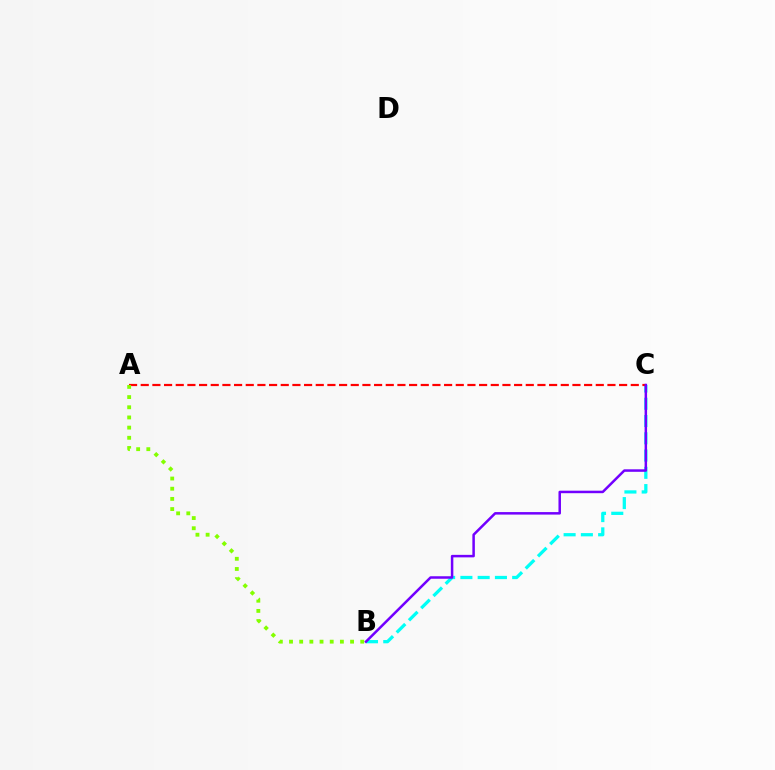{('B', 'C'): [{'color': '#00fff6', 'line_style': 'dashed', 'thickness': 2.35}, {'color': '#7200ff', 'line_style': 'solid', 'thickness': 1.8}], ('A', 'C'): [{'color': '#ff0000', 'line_style': 'dashed', 'thickness': 1.59}], ('A', 'B'): [{'color': '#84ff00', 'line_style': 'dotted', 'thickness': 2.76}]}